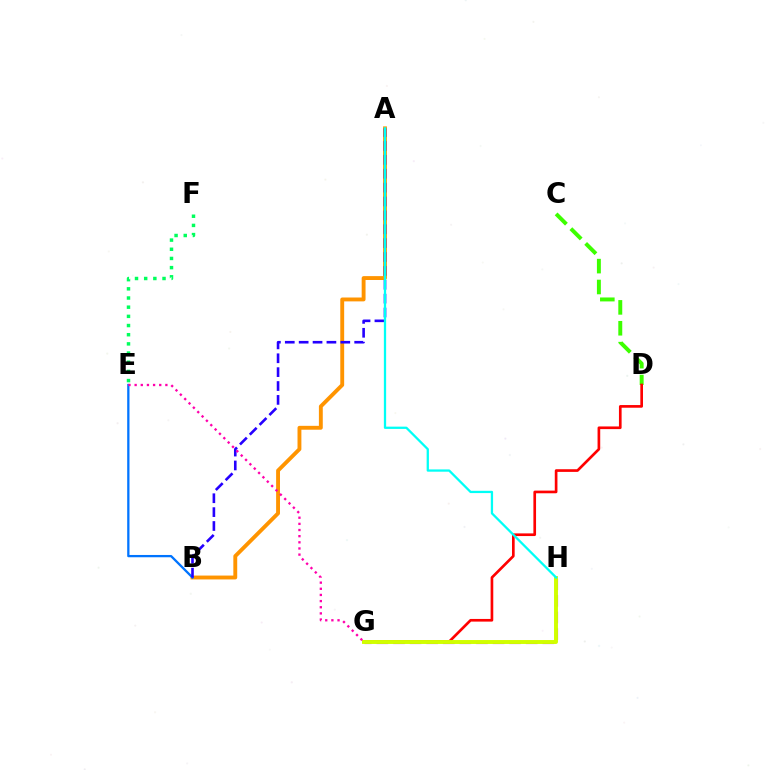{('A', 'B'): [{'color': '#ff9400', 'line_style': 'solid', 'thickness': 2.79}, {'color': '#2500ff', 'line_style': 'dashed', 'thickness': 1.89}], ('C', 'D'): [{'color': '#3dff00', 'line_style': 'dashed', 'thickness': 2.84}], ('E', 'F'): [{'color': '#00ff5c', 'line_style': 'dotted', 'thickness': 2.49}], ('G', 'H'): [{'color': '#b900ff', 'line_style': 'dashed', 'thickness': 2.25}, {'color': '#d1ff00', 'line_style': 'solid', 'thickness': 2.82}], ('B', 'E'): [{'color': '#0074ff', 'line_style': 'solid', 'thickness': 1.65}], ('D', 'G'): [{'color': '#ff0000', 'line_style': 'solid', 'thickness': 1.92}], ('E', 'G'): [{'color': '#ff00ac', 'line_style': 'dotted', 'thickness': 1.67}], ('A', 'H'): [{'color': '#00fff6', 'line_style': 'solid', 'thickness': 1.64}]}